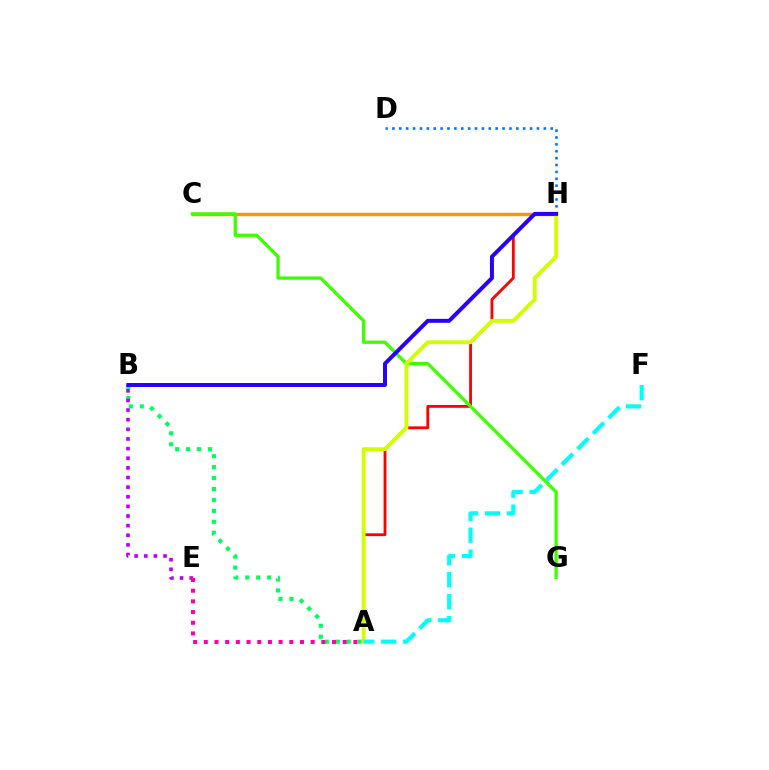{('C', 'H'): [{'color': '#ff9400', 'line_style': 'solid', 'thickness': 2.48}], ('A', 'H'): [{'color': '#ff0000', 'line_style': 'solid', 'thickness': 2.03}, {'color': '#d1ff00', 'line_style': 'solid', 'thickness': 2.78}], ('C', 'G'): [{'color': '#3dff00', 'line_style': 'solid', 'thickness': 2.35}], ('A', 'B'): [{'color': '#00ff5c', 'line_style': 'dotted', 'thickness': 2.97}], ('D', 'H'): [{'color': '#0074ff', 'line_style': 'dotted', 'thickness': 1.87}], ('B', 'E'): [{'color': '#b900ff', 'line_style': 'dotted', 'thickness': 2.62}], ('A', 'E'): [{'color': '#ff00ac', 'line_style': 'dotted', 'thickness': 2.9}], ('A', 'F'): [{'color': '#00fff6', 'line_style': 'dashed', 'thickness': 2.98}], ('B', 'H'): [{'color': '#2500ff', 'line_style': 'solid', 'thickness': 2.85}]}